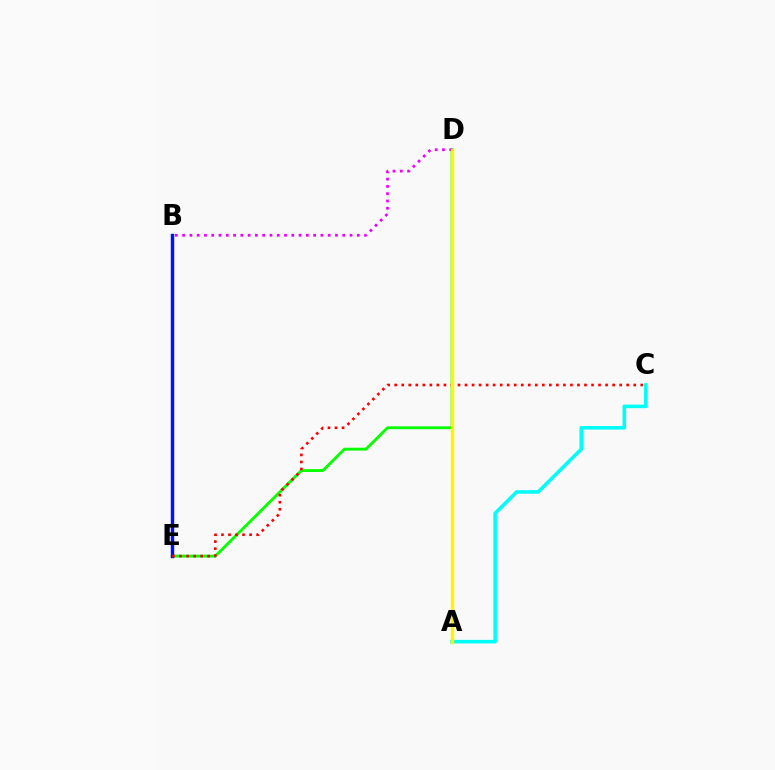{('D', 'E'): [{'color': '#08ff00', 'line_style': 'solid', 'thickness': 2.07}], ('A', 'C'): [{'color': '#00fff6', 'line_style': 'solid', 'thickness': 2.57}], ('B', 'E'): [{'color': '#0010ff', 'line_style': 'solid', 'thickness': 2.46}], ('C', 'E'): [{'color': '#ff0000', 'line_style': 'dotted', 'thickness': 1.91}], ('B', 'D'): [{'color': '#ee00ff', 'line_style': 'dotted', 'thickness': 1.98}], ('A', 'D'): [{'color': '#fcf500', 'line_style': 'solid', 'thickness': 2.46}]}